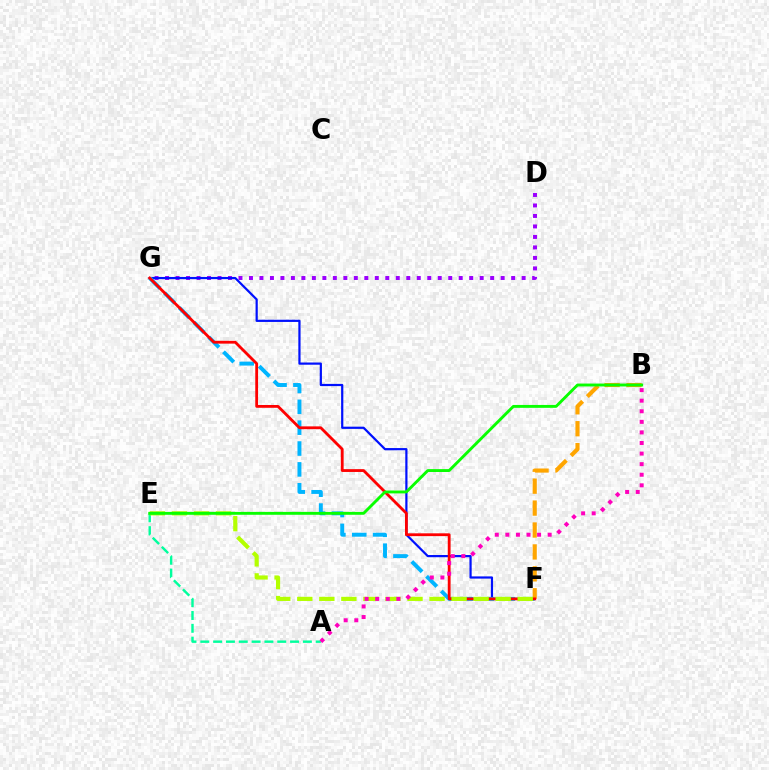{('D', 'G'): [{'color': '#9b00ff', 'line_style': 'dotted', 'thickness': 2.85}], ('F', 'G'): [{'color': '#0010ff', 'line_style': 'solid', 'thickness': 1.59}, {'color': '#00b5ff', 'line_style': 'dashed', 'thickness': 2.83}, {'color': '#ff0000', 'line_style': 'solid', 'thickness': 2.02}], ('B', 'F'): [{'color': '#ffa500', 'line_style': 'dashed', 'thickness': 2.98}], ('A', 'E'): [{'color': '#00ff9d', 'line_style': 'dashed', 'thickness': 1.74}], ('E', 'F'): [{'color': '#b3ff00', 'line_style': 'dashed', 'thickness': 2.99}], ('A', 'B'): [{'color': '#ff00bd', 'line_style': 'dotted', 'thickness': 2.87}], ('B', 'E'): [{'color': '#08ff00', 'line_style': 'solid', 'thickness': 2.08}]}